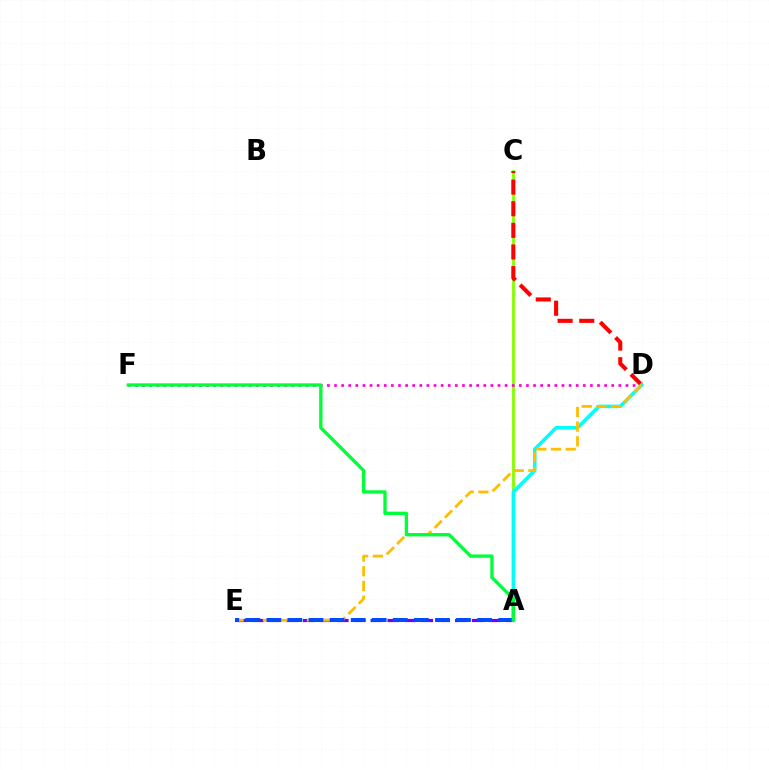{('A', 'C'): [{'color': '#84ff00', 'line_style': 'solid', 'thickness': 2.04}], ('C', 'D'): [{'color': '#ff0000', 'line_style': 'dashed', 'thickness': 2.94}], ('D', 'F'): [{'color': '#ff00cf', 'line_style': 'dotted', 'thickness': 1.93}], ('A', 'D'): [{'color': '#00fff6', 'line_style': 'solid', 'thickness': 2.55}], ('A', 'E'): [{'color': '#7200ff', 'line_style': 'dashed', 'thickness': 2.29}, {'color': '#004bff', 'line_style': 'dashed', 'thickness': 2.86}], ('D', 'E'): [{'color': '#ffbd00', 'line_style': 'dashed', 'thickness': 2.0}], ('A', 'F'): [{'color': '#00ff39', 'line_style': 'solid', 'thickness': 2.4}]}